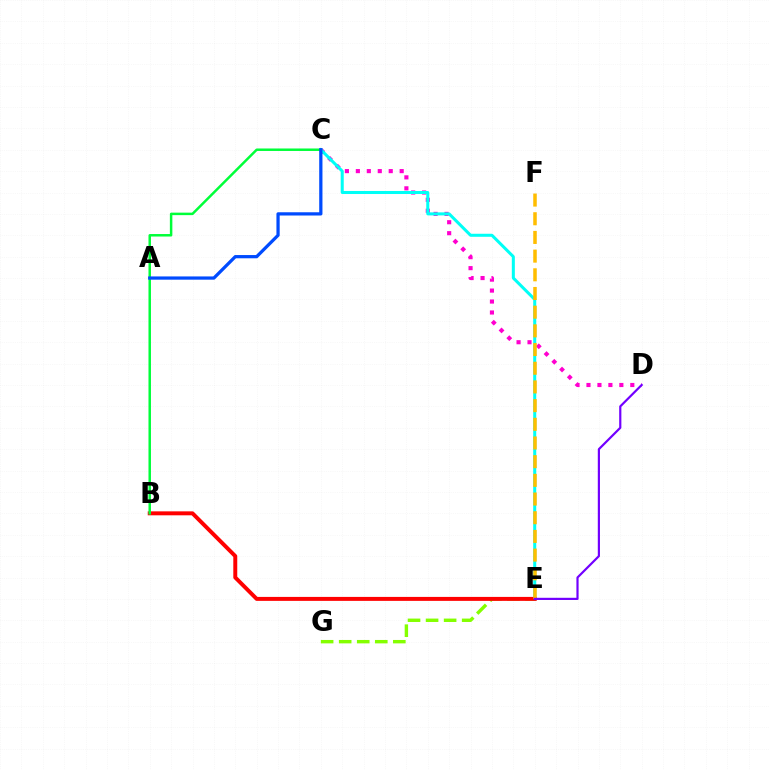{('C', 'D'): [{'color': '#ff00cf', 'line_style': 'dotted', 'thickness': 2.98}], ('E', 'G'): [{'color': '#84ff00', 'line_style': 'dashed', 'thickness': 2.45}], ('C', 'E'): [{'color': '#00fff6', 'line_style': 'solid', 'thickness': 2.18}], ('B', 'E'): [{'color': '#ff0000', 'line_style': 'solid', 'thickness': 2.85}], ('E', 'F'): [{'color': '#ffbd00', 'line_style': 'dashed', 'thickness': 2.54}], ('D', 'E'): [{'color': '#7200ff', 'line_style': 'solid', 'thickness': 1.58}], ('B', 'C'): [{'color': '#00ff39', 'line_style': 'solid', 'thickness': 1.79}], ('A', 'C'): [{'color': '#004bff', 'line_style': 'solid', 'thickness': 2.34}]}